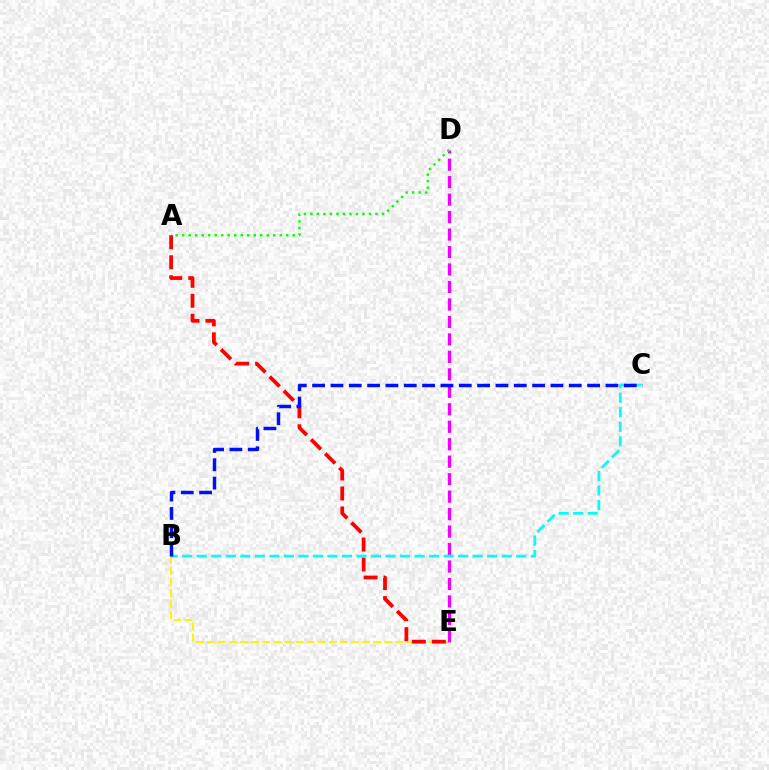{('D', 'E'): [{'color': '#ee00ff', 'line_style': 'dashed', 'thickness': 2.37}], ('B', 'E'): [{'color': '#fcf500', 'line_style': 'dashed', 'thickness': 1.51}], ('A', 'E'): [{'color': '#ff0000', 'line_style': 'dashed', 'thickness': 2.71}], ('B', 'C'): [{'color': '#00fff6', 'line_style': 'dashed', 'thickness': 1.97}, {'color': '#0010ff', 'line_style': 'dashed', 'thickness': 2.49}], ('A', 'D'): [{'color': '#08ff00', 'line_style': 'dotted', 'thickness': 1.77}]}